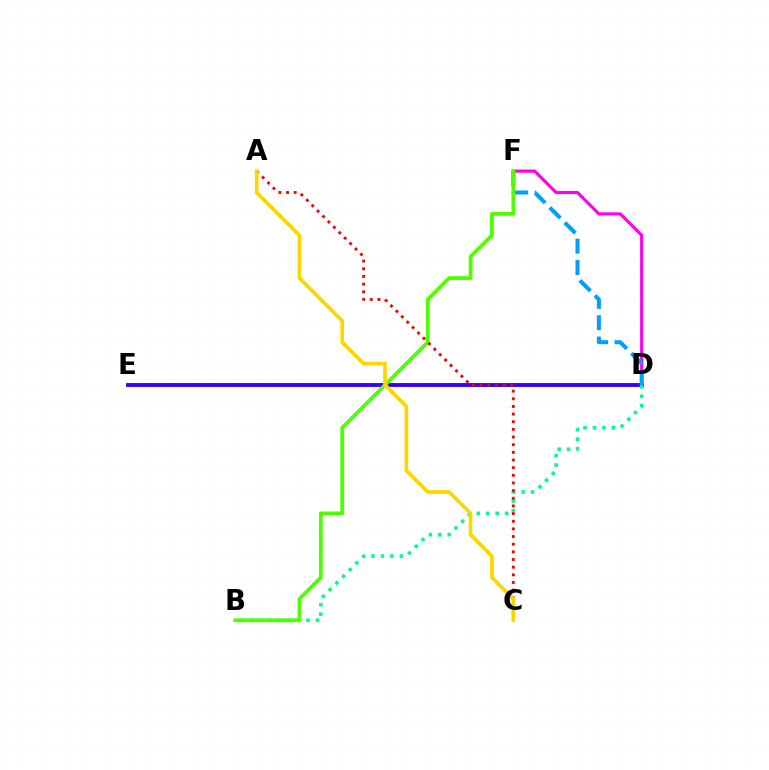{('D', 'E'): [{'color': '#3700ff', 'line_style': 'solid', 'thickness': 2.8}], ('D', 'F'): [{'color': '#ff00ed', 'line_style': 'solid', 'thickness': 2.25}, {'color': '#009eff', 'line_style': 'dashed', 'thickness': 2.9}], ('B', 'D'): [{'color': '#00ff86', 'line_style': 'dotted', 'thickness': 2.57}], ('B', 'F'): [{'color': '#4fff00', 'line_style': 'solid', 'thickness': 2.72}], ('A', 'C'): [{'color': '#ff0000', 'line_style': 'dotted', 'thickness': 2.08}, {'color': '#ffd500', 'line_style': 'solid', 'thickness': 2.64}]}